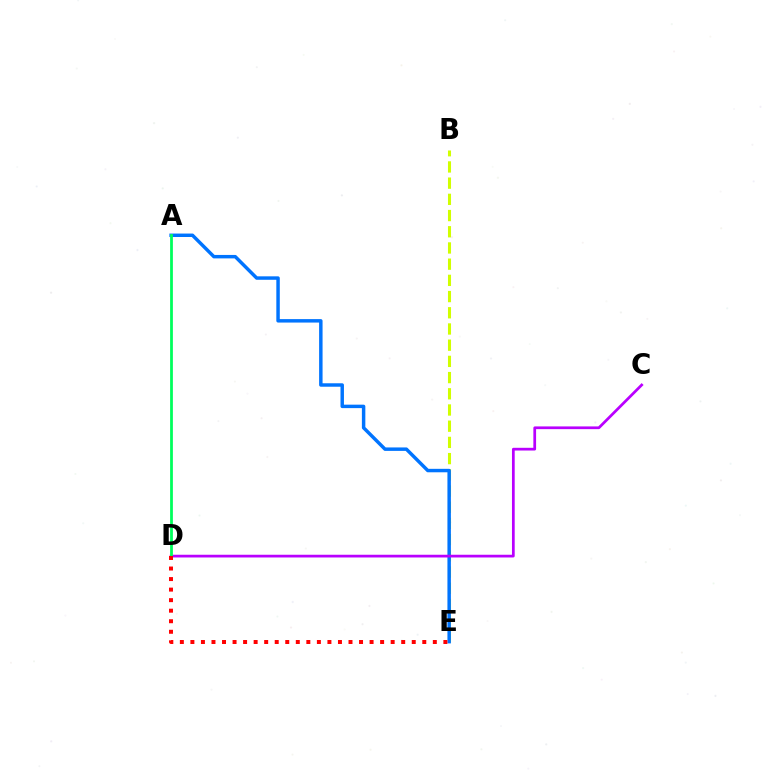{('B', 'E'): [{'color': '#d1ff00', 'line_style': 'dashed', 'thickness': 2.2}], ('A', 'E'): [{'color': '#0074ff', 'line_style': 'solid', 'thickness': 2.49}], ('C', 'D'): [{'color': '#b900ff', 'line_style': 'solid', 'thickness': 1.97}], ('A', 'D'): [{'color': '#00ff5c', 'line_style': 'solid', 'thickness': 2.0}], ('D', 'E'): [{'color': '#ff0000', 'line_style': 'dotted', 'thickness': 2.86}]}